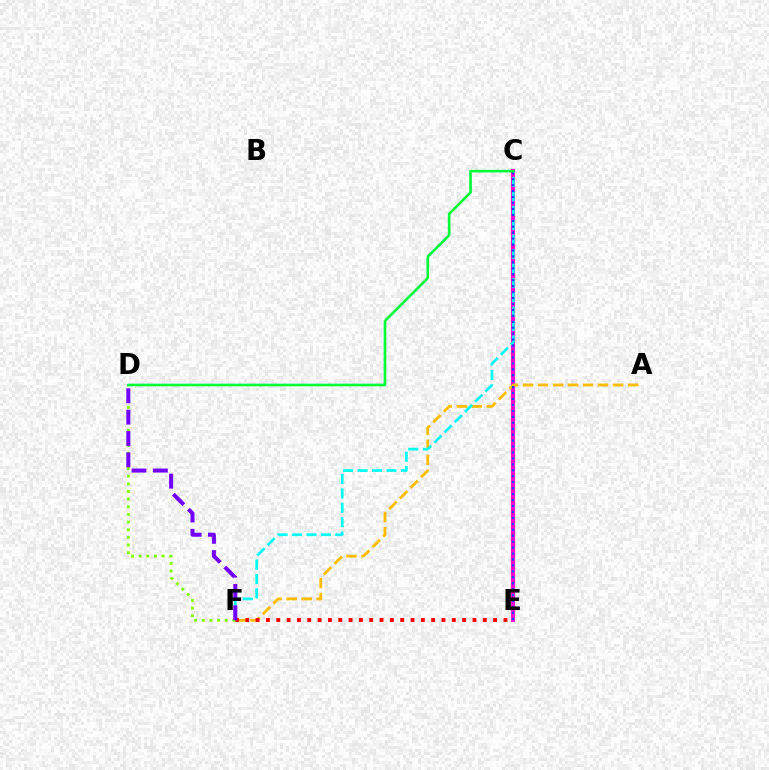{('C', 'E'): [{'color': '#ff00cf', 'line_style': 'solid', 'thickness': 2.98}, {'color': '#004bff', 'line_style': 'dotted', 'thickness': 1.61}], ('A', 'F'): [{'color': '#ffbd00', 'line_style': 'dashed', 'thickness': 2.04}], ('E', 'F'): [{'color': '#ff0000', 'line_style': 'dotted', 'thickness': 2.81}], ('C', 'F'): [{'color': '#00fff6', 'line_style': 'dashed', 'thickness': 1.96}], ('D', 'F'): [{'color': '#84ff00', 'line_style': 'dotted', 'thickness': 2.08}, {'color': '#7200ff', 'line_style': 'dashed', 'thickness': 2.9}], ('C', 'D'): [{'color': '#00ff39', 'line_style': 'solid', 'thickness': 1.88}]}